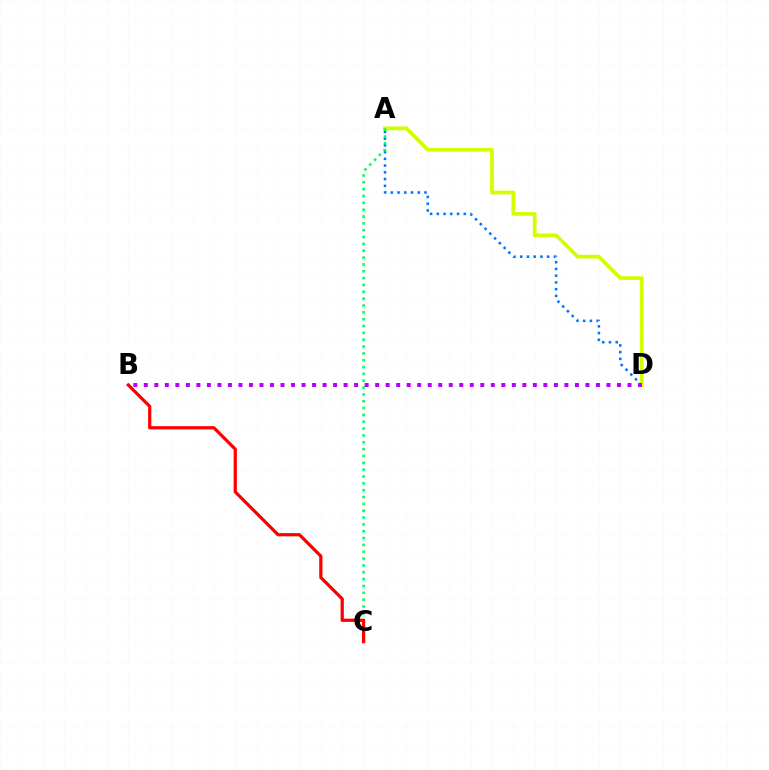{('A', 'D'): [{'color': '#0074ff', 'line_style': 'dotted', 'thickness': 1.83}, {'color': '#d1ff00', 'line_style': 'solid', 'thickness': 2.69}], ('B', 'D'): [{'color': '#b900ff', 'line_style': 'dotted', 'thickness': 2.86}], ('A', 'C'): [{'color': '#00ff5c', 'line_style': 'dotted', 'thickness': 1.86}], ('B', 'C'): [{'color': '#ff0000', 'line_style': 'solid', 'thickness': 2.33}]}